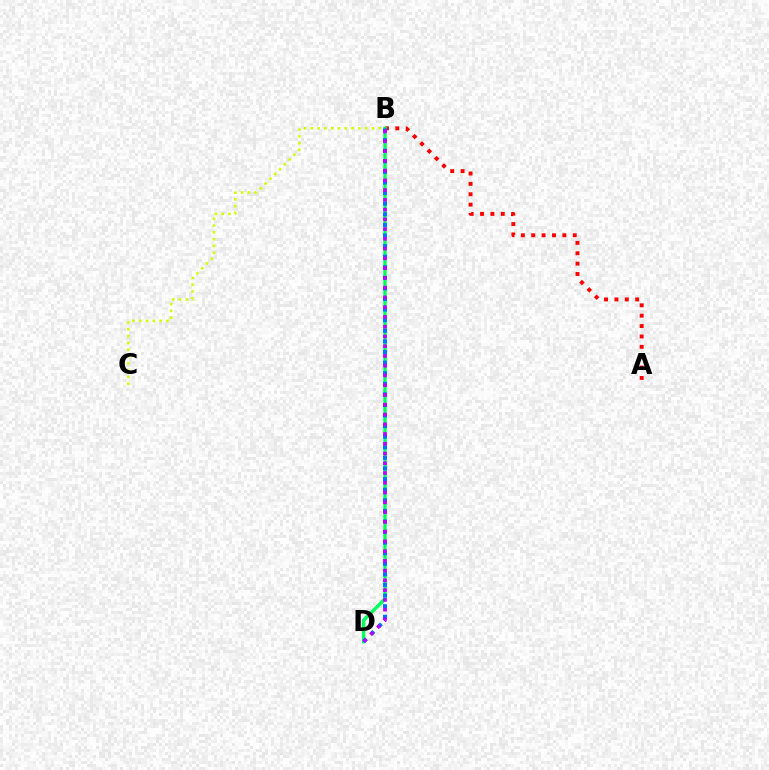{('A', 'B'): [{'color': '#ff0000', 'line_style': 'dotted', 'thickness': 2.82}], ('B', 'D'): [{'color': '#00ff5c', 'line_style': 'solid', 'thickness': 2.45}, {'color': '#0074ff', 'line_style': 'dotted', 'thickness': 2.88}, {'color': '#b900ff', 'line_style': 'dotted', 'thickness': 2.65}], ('B', 'C'): [{'color': '#d1ff00', 'line_style': 'dotted', 'thickness': 1.85}]}